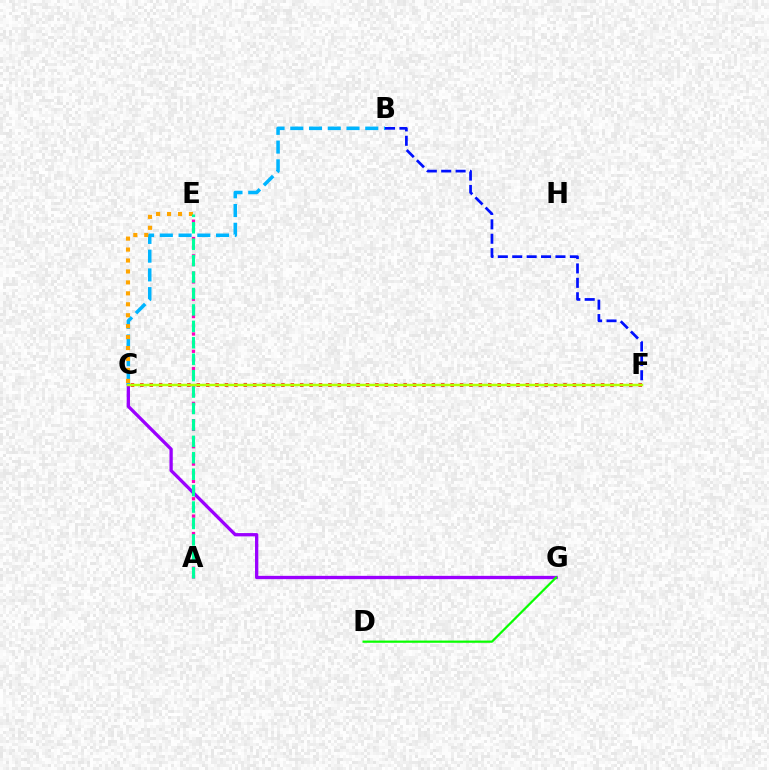{('C', 'G'): [{'color': '#9b00ff', 'line_style': 'solid', 'thickness': 2.37}], ('B', 'C'): [{'color': '#00b5ff', 'line_style': 'dashed', 'thickness': 2.55}], ('A', 'E'): [{'color': '#ff00bd', 'line_style': 'dotted', 'thickness': 2.36}, {'color': '#00ff9d', 'line_style': 'dashed', 'thickness': 2.23}], ('C', 'E'): [{'color': '#ffa500', 'line_style': 'dotted', 'thickness': 2.97}], ('B', 'F'): [{'color': '#0010ff', 'line_style': 'dashed', 'thickness': 1.96}], ('C', 'F'): [{'color': '#ff0000', 'line_style': 'dotted', 'thickness': 2.55}, {'color': '#b3ff00', 'line_style': 'solid', 'thickness': 1.77}], ('D', 'G'): [{'color': '#08ff00', 'line_style': 'solid', 'thickness': 1.6}]}